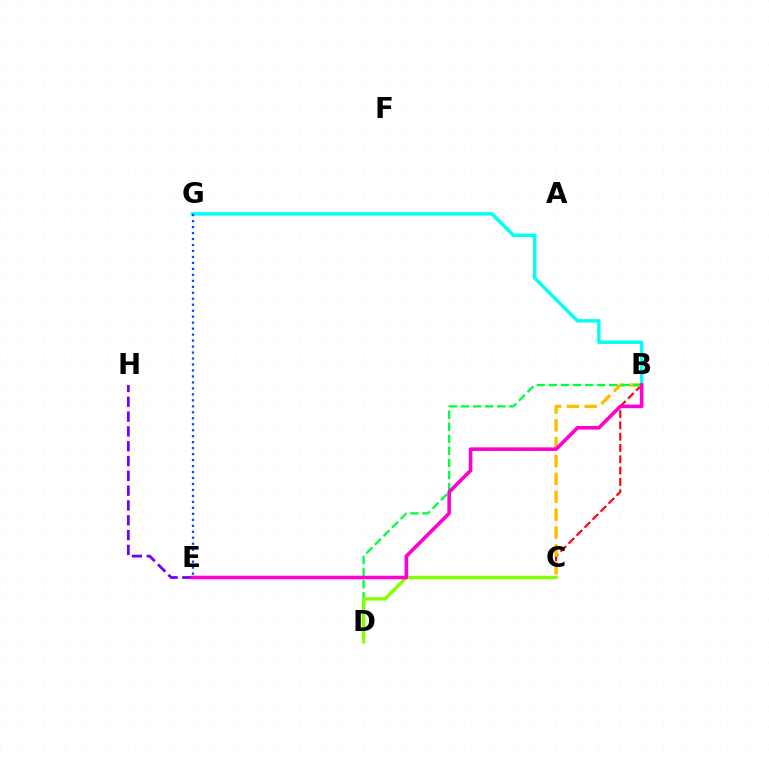{('B', 'E'): [{'color': '#ff0000', 'line_style': 'dashed', 'thickness': 1.54}, {'color': '#ff00cf', 'line_style': 'solid', 'thickness': 2.59}], ('B', 'C'): [{'color': '#ffbd00', 'line_style': 'dashed', 'thickness': 2.43}], ('B', 'G'): [{'color': '#00fff6', 'line_style': 'solid', 'thickness': 2.47}], ('E', 'H'): [{'color': '#7200ff', 'line_style': 'dashed', 'thickness': 2.01}], ('B', 'D'): [{'color': '#00ff39', 'line_style': 'dashed', 'thickness': 1.64}], ('C', 'D'): [{'color': '#84ff00', 'line_style': 'solid', 'thickness': 2.44}], ('E', 'G'): [{'color': '#004bff', 'line_style': 'dotted', 'thickness': 1.62}]}